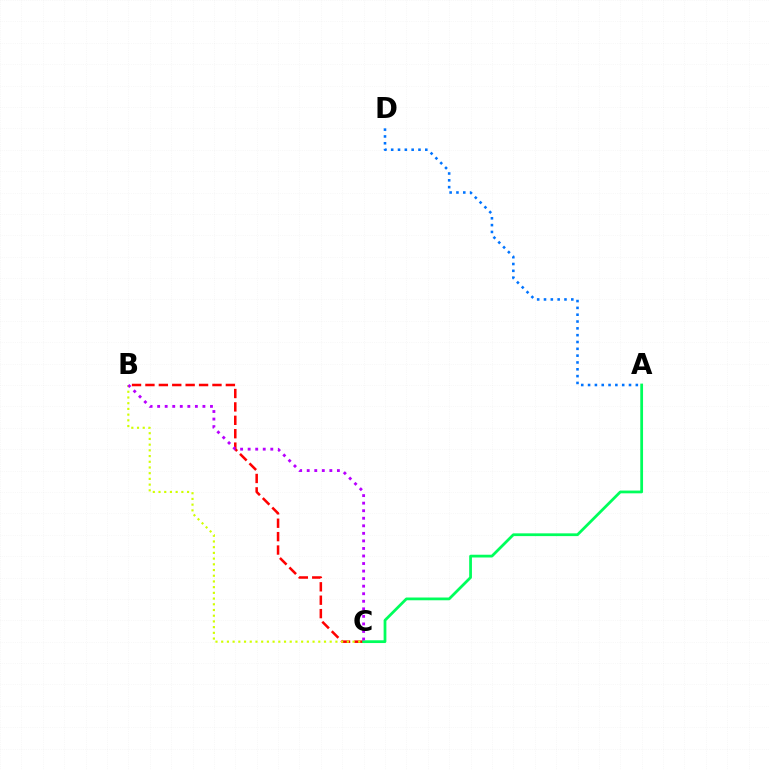{('A', 'D'): [{'color': '#0074ff', 'line_style': 'dotted', 'thickness': 1.85}], ('B', 'C'): [{'color': '#ff0000', 'line_style': 'dashed', 'thickness': 1.82}, {'color': '#d1ff00', 'line_style': 'dotted', 'thickness': 1.55}, {'color': '#b900ff', 'line_style': 'dotted', 'thickness': 2.05}], ('A', 'C'): [{'color': '#00ff5c', 'line_style': 'solid', 'thickness': 1.99}]}